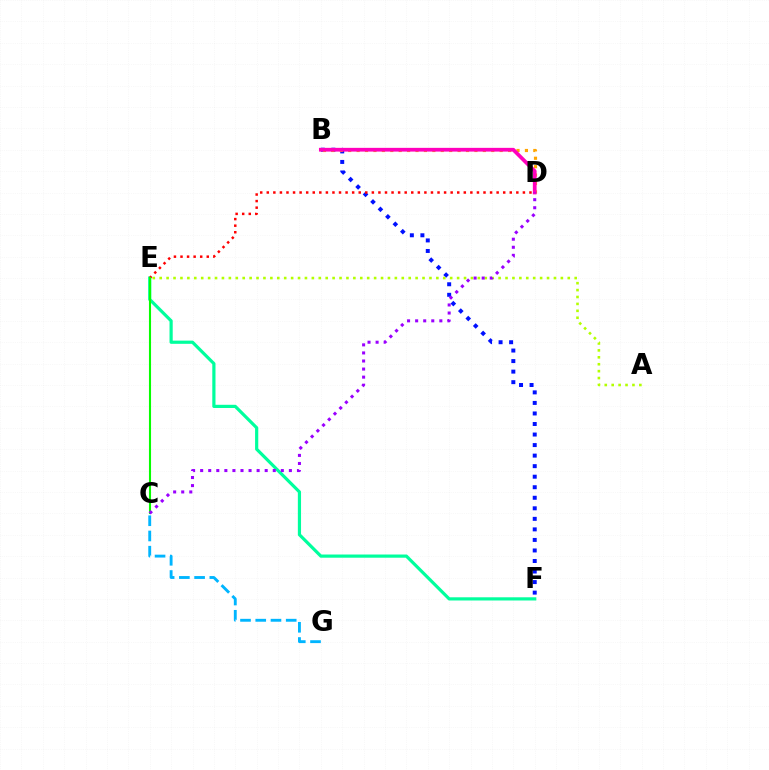{('E', 'F'): [{'color': '#00ff9d', 'line_style': 'solid', 'thickness': 2.3}], ('B', 'F'): [{'color': '#0010ff', 'line_style': 'dotted', 'thickness': 2.86}], ('B', 'D'): [{'color': '#ffa500', 'line_style': 'dotted', 'thickness': 2.29}, {'color': '#ff00bd', 'line_style': 'solid', 'thickness': 2.69}], ('A', 'E'): [{'color': '#b3ff00', 'line_style': 'dotted', 'thickness': 1.88}], ('D', 'E'): [{'color': '#ff0000', 'line_style': 'dotted', 'thickness': 1.78}], ('C', 'G'): [{'color': '#00b5ff', 'line_style': 'dashed', 'thickness': 2.07}], ('C', 'E'): [{'color': '#08ff00', 'line_style': 'solid', 'thickness': 1.5}], ('C', 'D'): [{'color': '#9b00ff', 'line_style': 'dotted', 'thickness': 2.19}]}